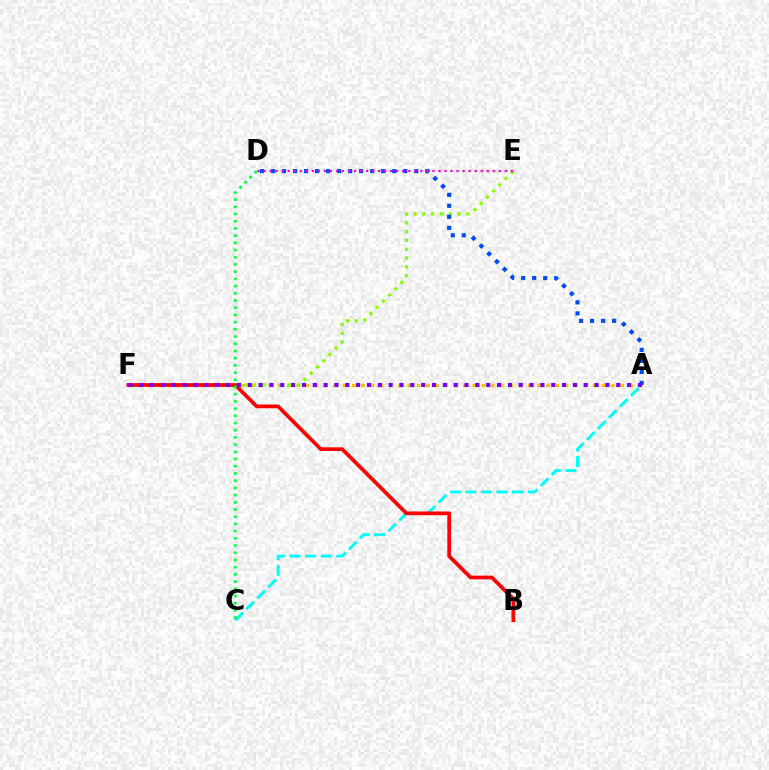{('A', 'C'): [{'color': '#00fff6', 'line_style': 'dashed', 'thickness': 2.11}], ('A', 'F'): [{'color': '#ffbd00', 'line_style': 'dotted', 'thickness': 2.52}, {'color': '#7200ff', 'line_style': 'dotted', 'thickness': 2.94}], ('E', 'F'): [{'color': '#84ff00', 'line_style': 'dotted', 'thickness': 2.39}], ('A', 'D'): [{'color': '#004bff', 'line_style': 'dotted', 'thickness': 2.99}], ('B', 'F'): [{'color': '#ff0000', 'line_style': 'solid', 'thickness': 2.68}], ('D', 'E'): [{'color': '#ff00cf', 'line_style': 'dotted', 'thickness': 1.64}], ('C', 'D'): [{'color': '#00ff39', 'line_style': 'dotted', 'thickness': 1.96}]}